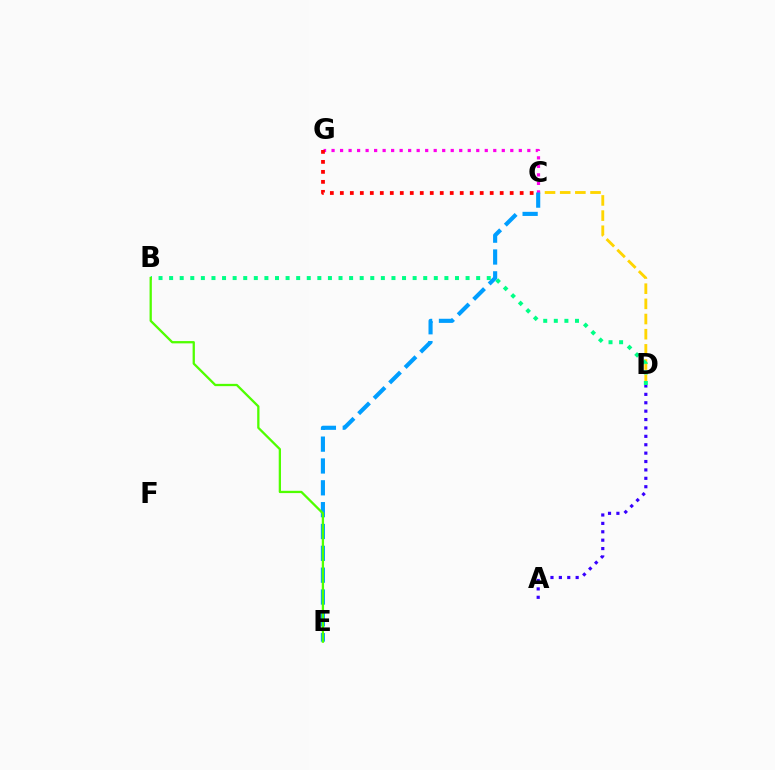{('C', 'D'): [{'color': '#ffd500', 'line_style': 'dashed', 'thickness': 2.06}], ('B', 'D'): [{'color': '#00ff86', 'line_style': 'dotted', 'thickness': 2.88}], ('C', 'G'): [{'color': '#ff00ed', 'line_style': 'dotted', 'thickness': 2.31}, {'color': '#ff0000', 'line_style': 'dotted', 'thickness': 2.71}], ('A', 'D'): [{'color': '#3700ff', 'line_style': 'dotted', 'thickness': 2.28}], ('C', 'E'): [{'color': '#009eff', 'line_style': 'dashed', 'thickness': 2.97}], ('B', 'E'): [{'color': '#4fff00', 'line_style': 'solid', 'thickness': 1.65}]}